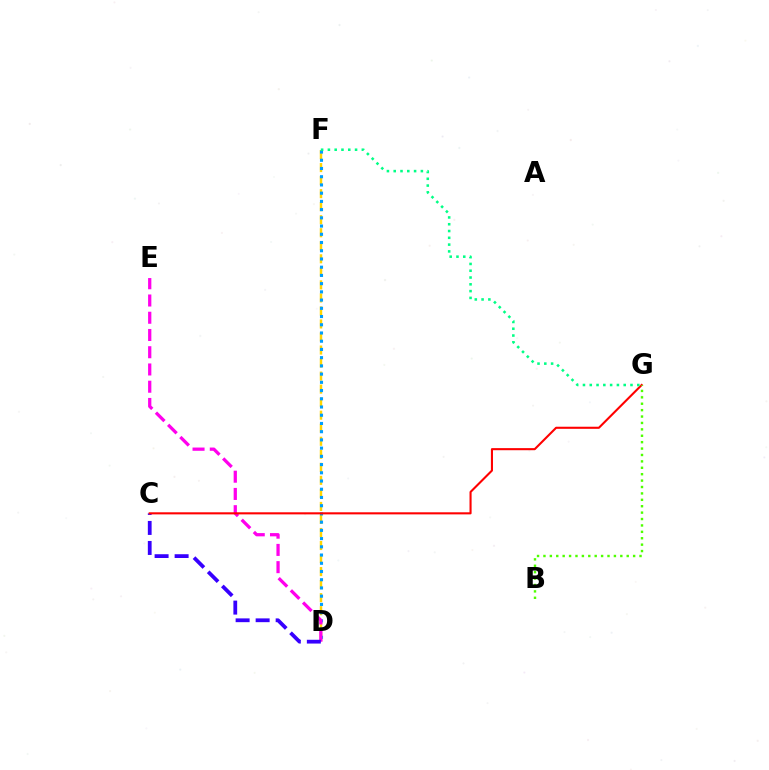{('D', 'F'): [{'color': '#ffd500', 'line_style': 'dashed', 'thickness': 1.77}, {'color': '#009eff', 'line_style': 'dotted', 'thickness': 2.23}], ('D', 'E'): [{'color': '#ff00ed', 'line_style': 'dashed', 'thickness': 2.34}], ('C', 'D'): [{'color': '#3700ff', 'line_style': 'dashed', 'thickness': 2.72}], ('C', 'G'): [{'color': '#ff0000', 'line_style': 'solid', 'thickness': 1.51}], ('B', 'G'): [{'color': '#4fff00', 'line_style': 'dotted', 'thickness': 1.74}], ('F', 'G'): [{'color': '#00ff86', 'line_style': 'dotted', 'thickness': 1.84}]}